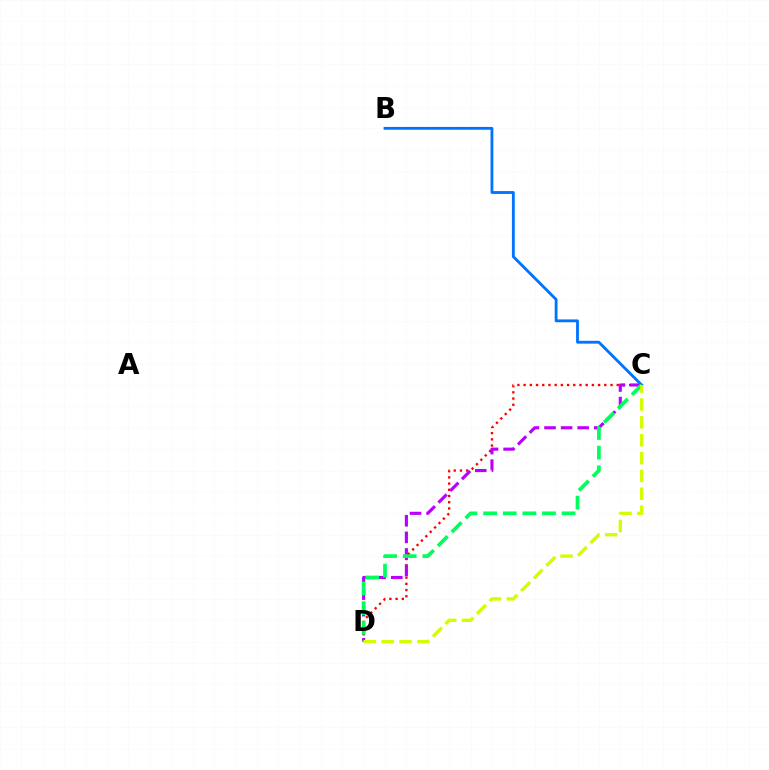{('C', 'D'): [{'color': '#ff0000', 'line_style': 'dotted', 'thickness': 1.69}, {'color': '#b900ff', 'line_style': 'dashed', 'thickness': 2.25}, {'color': '#00ff5c', 'line_style': 'dashed', 'thickness': 2.67}, {'color': '#d1ff00', 'line_style': 'dashed', 'thickness': 2.43}], ('B', 'C'): [{'color': '#0074ff', 'line_style': 'solid', 'thickness': 2.04}]}